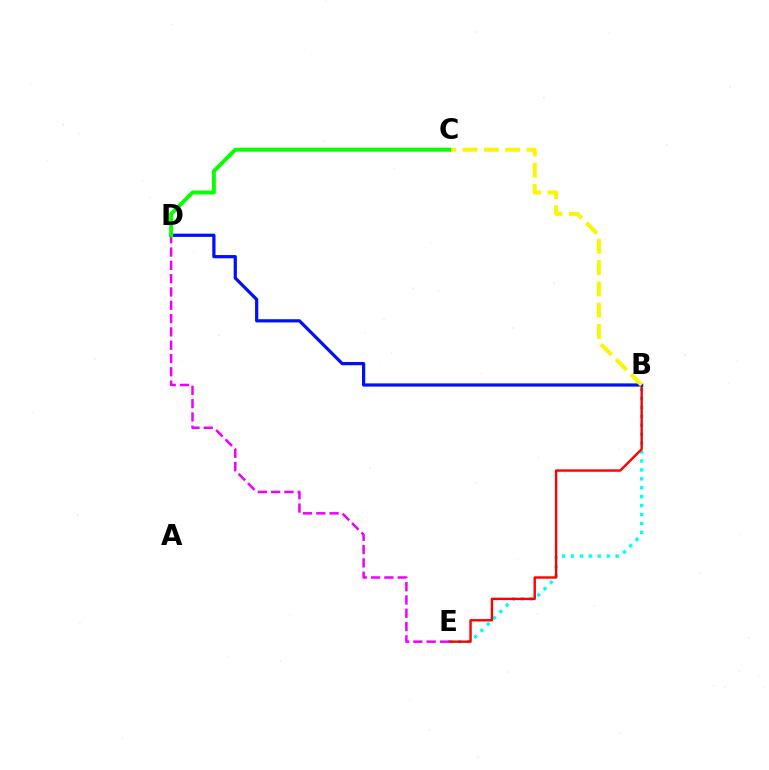{('B', 'E'): [{'color': '#00fff6', 'line_style': 'dotted', 'thickness': 2.43}, {'color': '#ff0000', 'line_style': 'solid', 'thickness': 1.73}], ('B', 'D'): [{'color': '#0010ff', 'line_style': 'solid', 'thickness': 2.32}], ('B', 'C'): [{'color': '#fcf500', 'line_style': 'dashed', 'thickness': 2.89}], ('D', 'E'): [{'color': '#ee00ff', 'line_style': 'dashed', 'thickness': 1.81}], ('C', 'D'): [{'color': '#08ff00', 'line_style': 'solid', 'thickness': 2.81}]}